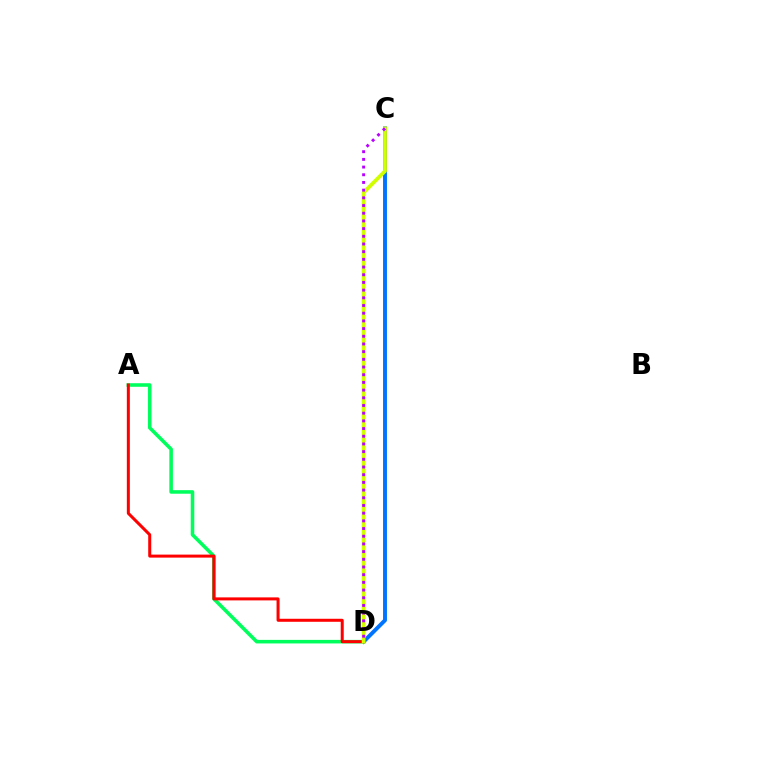{('A', 'D'): [{'color': '#00ff5c', 'line_style': 'solid', 'thickness': 2.56}, {'color': '#ff0000', 'line_style': 'solid', 'thickness': 2.17}], ('C', 'D'): [{'color': '#0074ff', 'line_style': 'solid', 'thickness': 2.82}, {'color': '#d1ff00', 'line_style': 'solid', 'thickness': 2.7}, {'color': '#b900ff', 'line_style': 'dotted', 'thickness': 2.09}]}